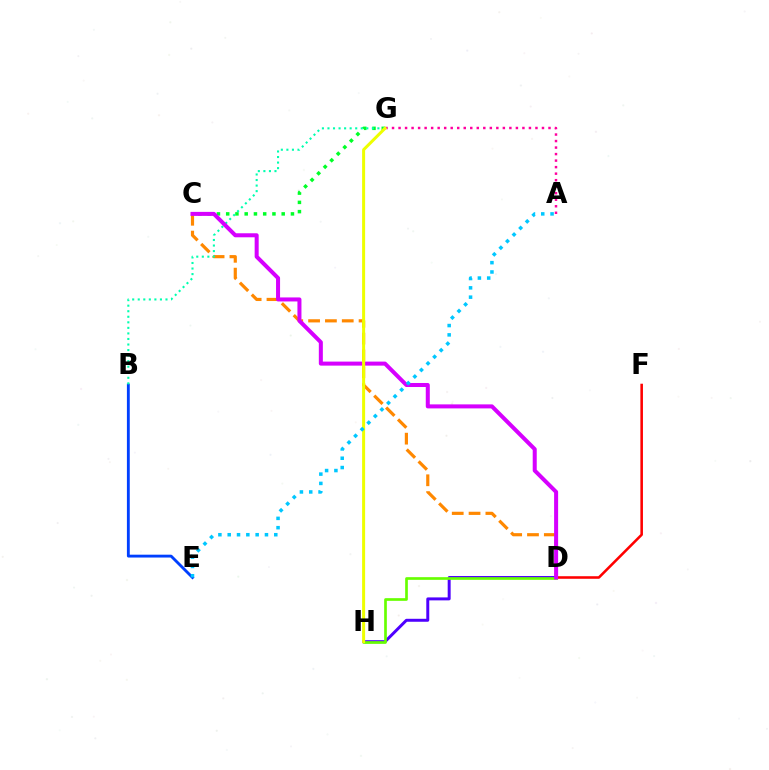{('D', 'F'): [{'color': '#ff0000', 'line_style': 'solid', 'thickness': 1.85}], ('C', 'G'): [{'color': '#00ff27', 'line_style': 'dotted', 'thickness': 2.51}], ('C', 'D'): [{'color': '#ff8800', 'line_style': 'dashed', 'thickness': 2.29}, {'color': '#d600ff', 'line_style': 'solid', 'thickness': 2.89}], ('B', 'E'): [{'color': '#003fff', 'line_style': 'solid', 'thickness': 2.05}], ('B', 'G'): [{'color': '#00ffaf', 'line_style': 'dotted', 'thickness': 1.51}], ('D', 'H'): [{'color': '#4f00ff', 'line_style': 'solid', 'thickness': 2.14}, {'color': '#66ff00', 'line_style': 'solid', 'thickness': 1.93}], ('A', 'G'): [{'color': '#ff00a0', 'line_style': 'dotted', 'thickness': 1.77}], ('G', 'H'): [{'color': '#eeff00', 'line_style': 'solid', 'thickness': 2.17}], ('A', 'E'): [{'color': '#00c7ff', 'line_style': 'dotted', 'thickness': 2.53}]}